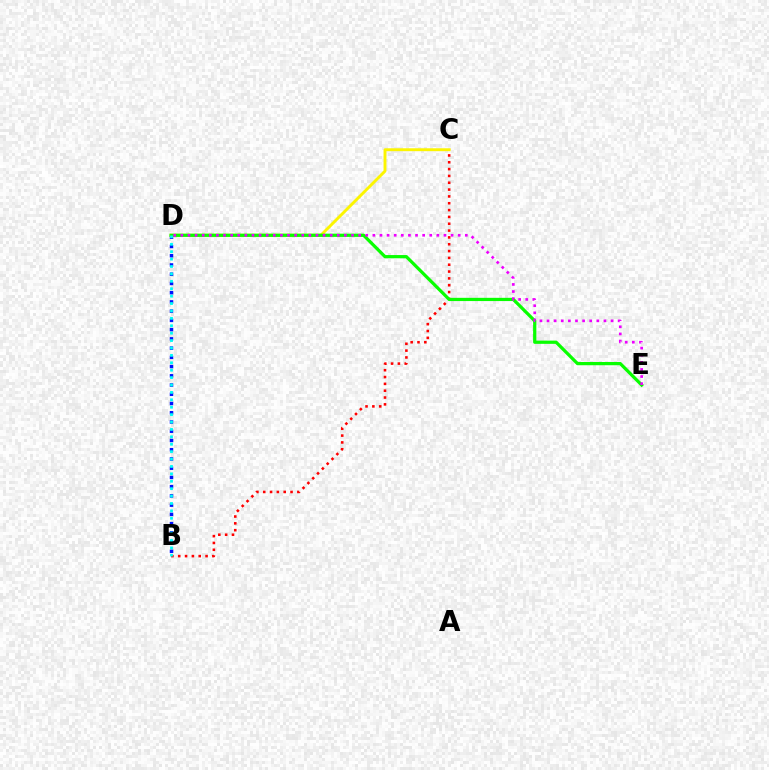{('B', 'C'): [{'color': '#ff0000', 'line_style': 'dotted', 'thickness': 1.86}], ('B', 'D'): [{'color': '#0010ff', 'line_style': 'dotted', 'thickness': 2.51}, {'color': '#00fff6', 'line_style': 'dotted', 'thickness': 2.01}], ('C', 'D'): [{'color': '#fcf500', 'line_style': 'solid', 'thickness': 2.09}], ('D', 'E'): [{'color': '#08ff00', 'line_style': 'solid', 'thickness': 2.33}, {'color': '#ee00ff', 'line_style': 'dotted', 'thickness': 1.93}]}